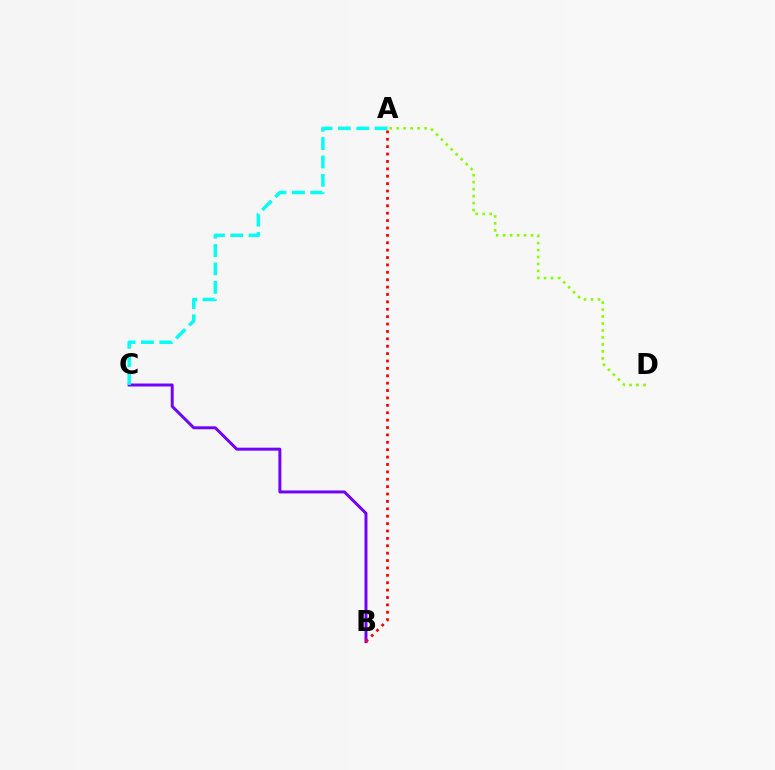{('B', 'C'): [{'color': '#7200ff', 'line_style': 'solid', 'thickness': 2.13}], ('A', 'D'): [{'color': '#84ff00', 'line_style': 'dotted', 'thickness': 1.89}], ('A', 'C'): [{'color': '#00fff6', 'line_style': 'dashed', 'thickness': 2.49}], ('A', 'B'): [{'color': '#ff0000', 'line_style': 'dotted', 'thickness': 2.01}]}